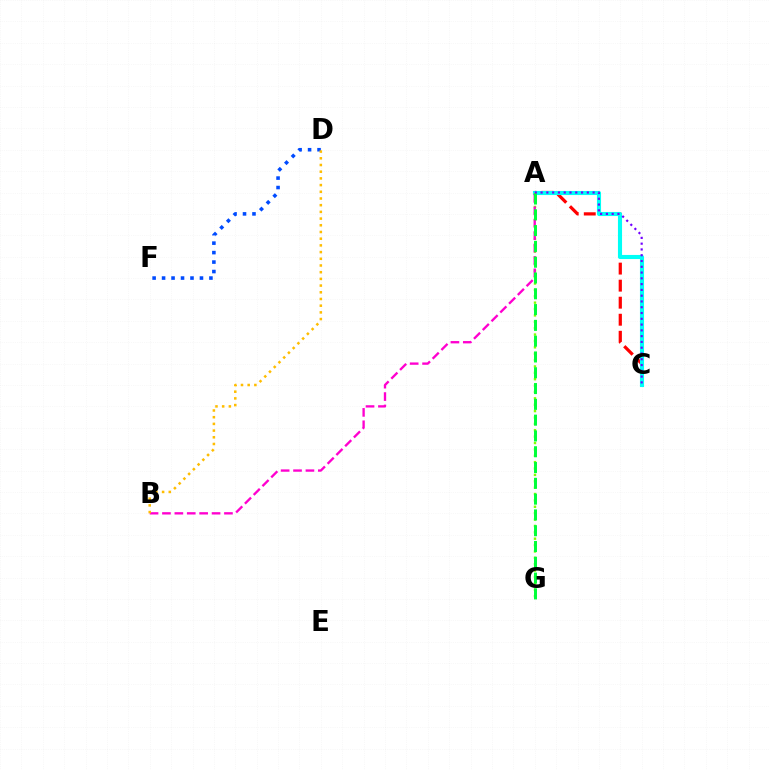{('A', 'C'): [{'color': '#ff0000', 'line_style': 'dashed', 'thickness': 2.32}, {'color': '#00fff6', 'line_style': 'solid', 'thickness': 2.95}, {'color': '#7200ff', 'line_style': 'dotted', 'thickness': 1.57}], ('A', 'G'): [{'color': '#84ff00', 'line_style': 'dotted', 'thickness': 1.73}, {'color': '#00ff39', 'line_style': 'dashed', 'thickness': 2.15}], ('D', 'F'): [{'color': '#004bff', 'line_style': 'dotted', 'thickness': 2.57}], ('A', 'B'): [{'color': '#ff00cf', 'line_style': 'dashed', 'thickness': 1.68}], ('B', 'D'): [{'color': '#ffbd00', 'line_style': 'dotted', 'thickness': 1.82}]}